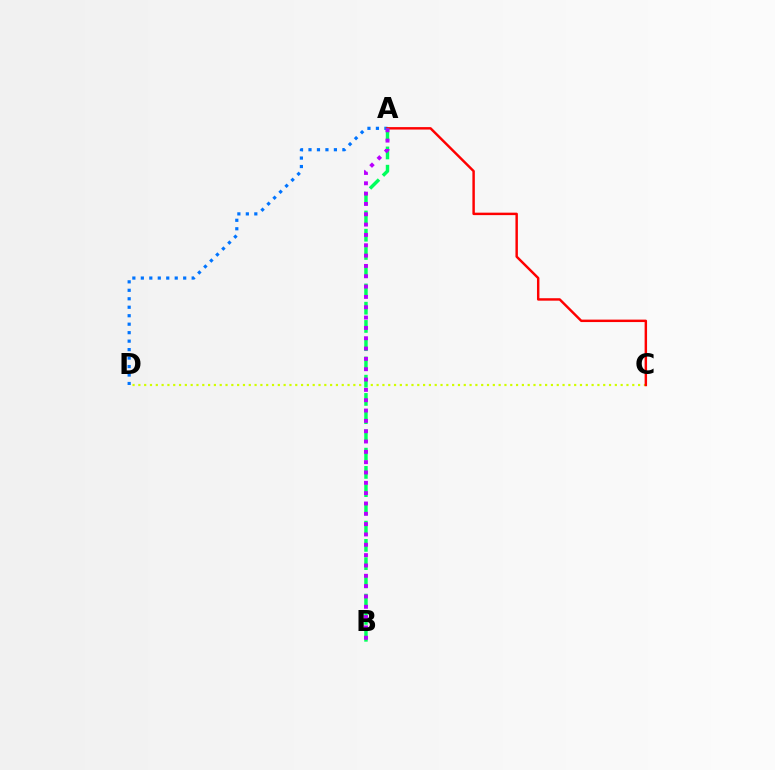{('C', 'D'): [{'color': '#d1ff00', 'line_style': 'dotted', 'thickness': 1.58}], ('A', 'D'): [{'color': '#0074ff', 'line_style': 'dotted', 'thickness': 2.3}], ('A', 'C'): [{'color': '#ff0000', 'line_style': 'solid', 'thickness': 1.76}], ('A', 'B'): [{'color': '#00ff5c', 'line_style': 'dashed', 'thickness': 2.48}, {'color': '#b900ff', 'line_style': 'dotted', 'thickness': 2.81}]}